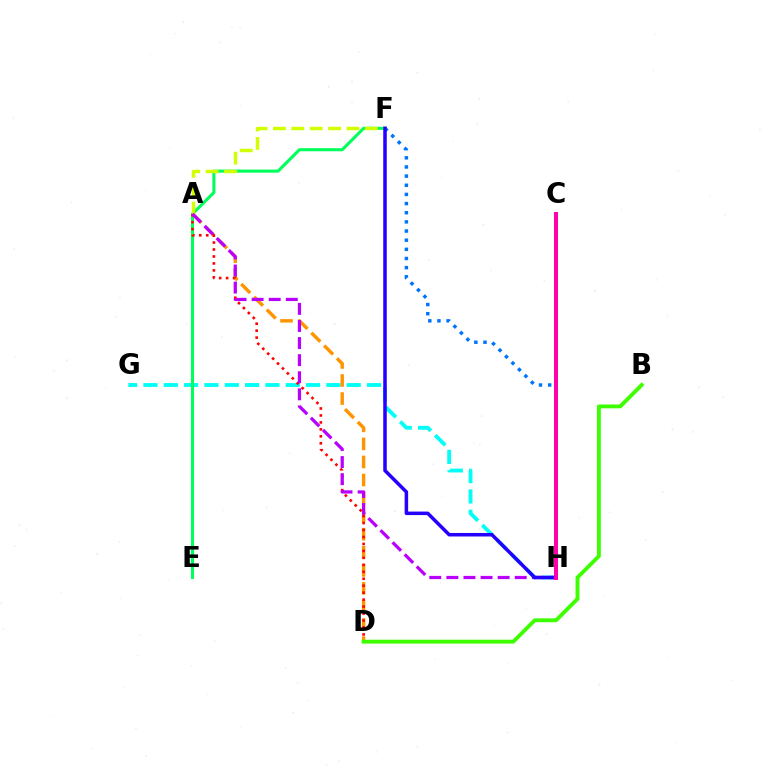{('G', 'H'): [{'color': '#00fff6', 'line_style': 'dashed', 'thickness': 2.76}], ('F', 'H'): [{'color': '#0074ff', 'line_style': 'dotted', 'thickness': 2.49}, {'color': '#2500ff', 'line_style': 'solid', 'thickness': 2.53}], ('E', 'F'): [{'color': '#00ff5c', 'line_style': 'solid', 'thickness': 2.22}], ('A', 'D'): [{'color': '#ff9400', 'line_style': 'dashed', 'thickness': 2.45}, {'color': '#ff0000', 'line_style': 'dotted', 'thickness': 1.89}], ('A', 'F'): [{'color': '#d1ff00', 'line_style': 'dashed', 'thickness': 2.5}], ('A', 'H'): [{'color': '#b900ff', 'line_style': 'dashed', 'thickness': 2.32}], ('B', 'D'): [{'color': '#3dff00', 'line_style': 'solid', 'thickness': 2.79}], ('C', 'H'): [{'color': '#ff00ac', 'line_style': 'solid', 'thickness': 2.85}]}